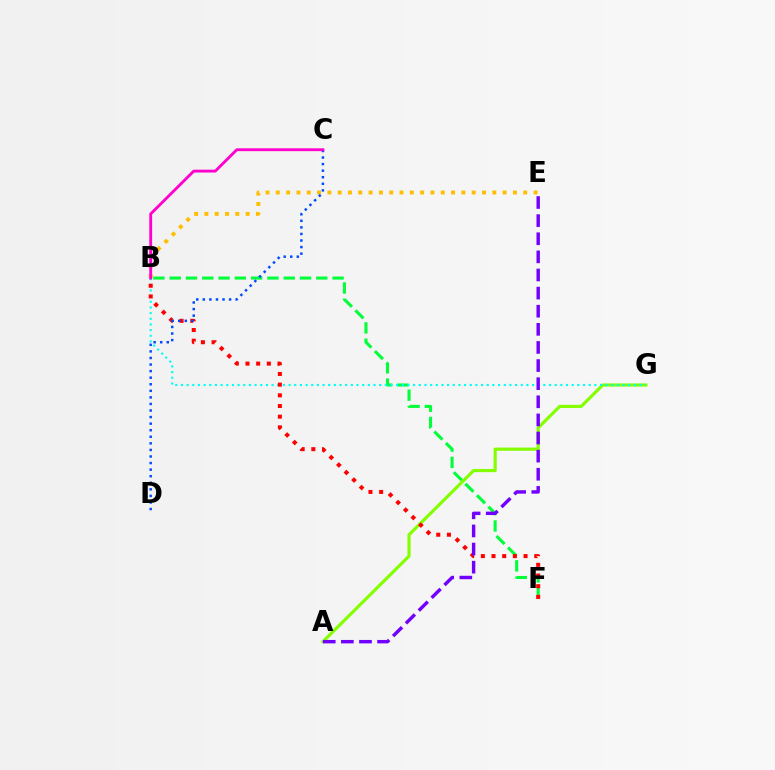{('B', 'F'): [{'color': '#00ff39', 'line_style': 'dashed', 'thickness': 2.21}, {'color': '#ff0000', 'line_style': 'dotted', 'thickness': 2.9}], ('A', 'G'): [{'color': '#84ff00', 'line_style': 'solid', 'thickness': 2.28}], ('B', 'G'): [{'color': '#00fff6', 'line_style': 'dotted', 'thickness': 1.54}], ('B', 'E'): [{'color': '#ffbd00', 'line_style': 'dotted', 'thickness': 2.8}], ('C', 'D'): [{'color': '#004bff', 'line_style': 'dotted', 'thickness': 1.78}], ('B', 'C'): [{'color': '#ff00cf', 'line_style': 'solid', 'thickness': 2.05}], ('A', 'E'): [{'color': '#7200ff', 'line_style': 'dashed', 'thickness': 2.46}]}